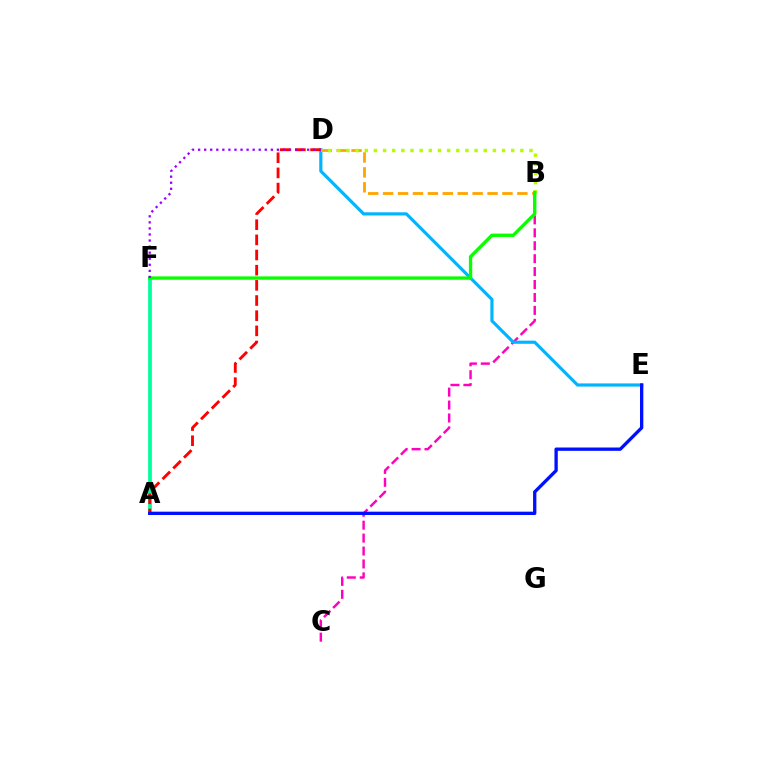{('A', 'F'): [{'color': '#00ff9d', 'line_style': 'solid', 'thickness': 2.7}], ('B', 'C'): [{'color': '#ff00bd', 'line_style': 'dashed', 'thickness': 1.76}], ('D', 'E'): [{'color': '#00b5ff', 'line_style': 'solid', 'thickness': 2.28}], ('B', 'D'): [{'color': '#ffa500', 'line_style': 'dashed', 'thickness': 2.03}, {'color': '#b3ff00', 'line_style': 'dotted', 'thickness': 2.49}], ('B', 'F'): [{'color': '#08ff00', 'line_style': 'solid', 'thickness': 2.41}], ('A', 'D'): [{'color': '#ff0000', 'line_style': 'dashed', 'thickness': 2.06}], ('D', 'F'): [{'color': '#9b00ff', 'line_style': 'dotted', 'thickness': 1.65}], ('A', 'E'): [{'color': '#0010ff', 'line_style': 'solid', 'thickness': 2.39}]}